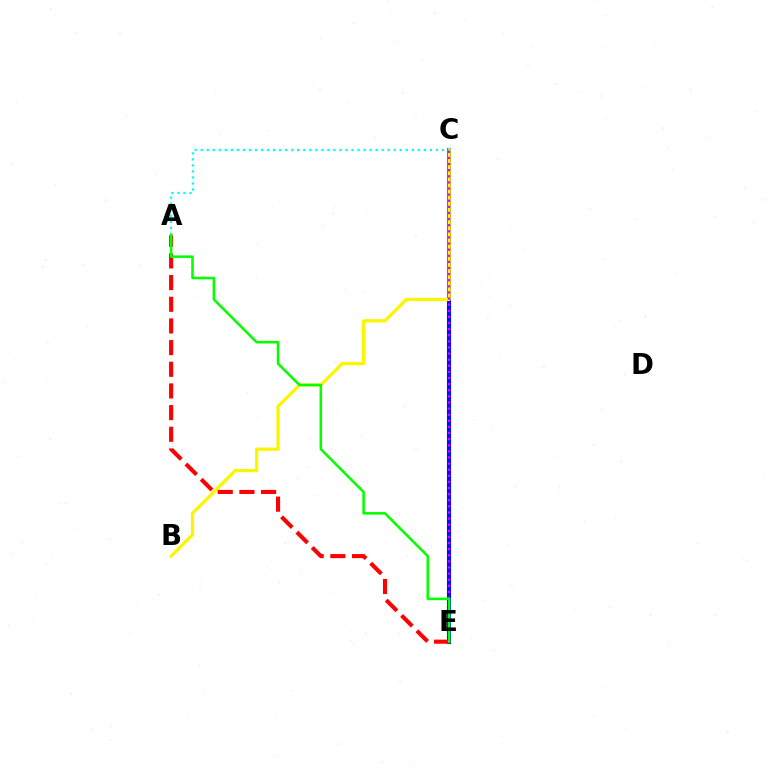{('C', 'E'): [{'color': '#0010ff', 'line_style': 'solid', 'thickness': 2.95}, {'color': '#ee00ff', 'line_style': 'dotted', 'thickness': 1.66}], ('B', 'C'): [{'color': '#fcf500', 'line_style': 'solid', 'thickness': 2.33}], ('A', 'C'): [{'color': '#00fff6', 'line_style': 'dotted', 'thickness': 1.64}], ('A', 'E'): [{'color': '#ff0000', 'line_style': 'dashed', 'thickness': 2.94}, {'color': '#08ff00', 'line_style': 'solid', 'thickness': 1.85}]}